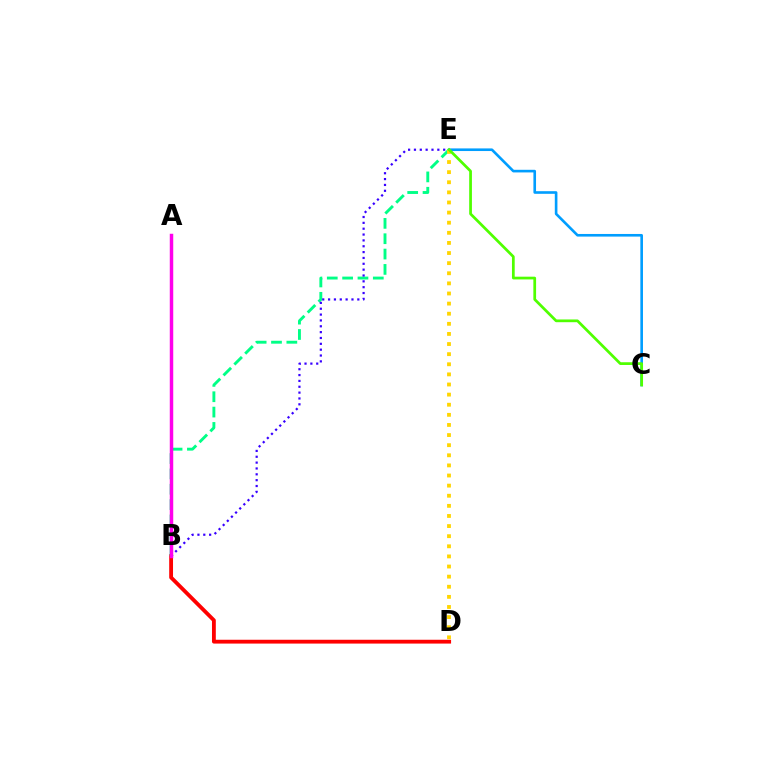{('B', 'D'): [{'color': '#ff0000', 'line_style': 'solid', 'thickness': 2.75}], ('B', 'E'): [{'color': '#00ff86', 'line_style': 'dashed', 'thickness': 2.08}, {'color': '#3700ff', 'line_style': 'dotted', 'thickness': 1.59}], ('C', 'E'): [{'color': '#009eff', 'line_style': 'solid', 'thickness': 1.89}, {'color': '#4fff00', 'line_style': 'solid', 'thickness': 1.97}], ('A', 'B'): [{'color': '#ff00ed', 'line_style': 'solid', 'thickness': 2.5}], ('D', 'E'): [{'color': '#ffd500', 'line_style': 'dotted', 'thickness': 2.75}]}